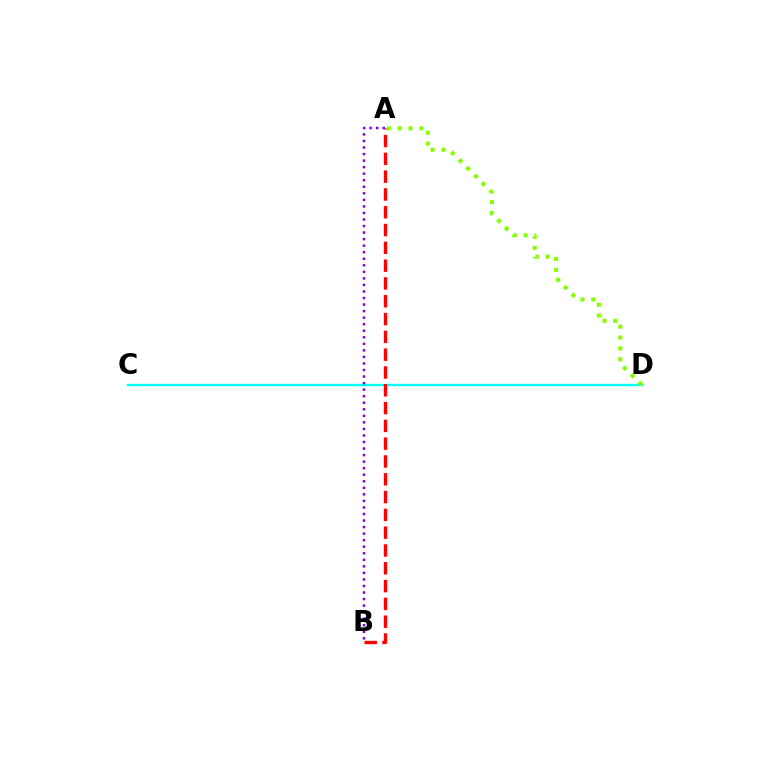{('C', 'D'): [{'color': '#00fff6', 'line_style': 'solid', 'thickness': 1.7}], ('A', 'D'): [{'color': '#84ff00', 'line_style': 'dotted', 'thickness': 2.95}], ('A', 'B'): [{'color': '#ff0000', 'line_style': 'dashed', 'thickness': 2.42}, {'color': '#7200ff', 'line_style': 'dotted', 'thickness': 1.78}]}